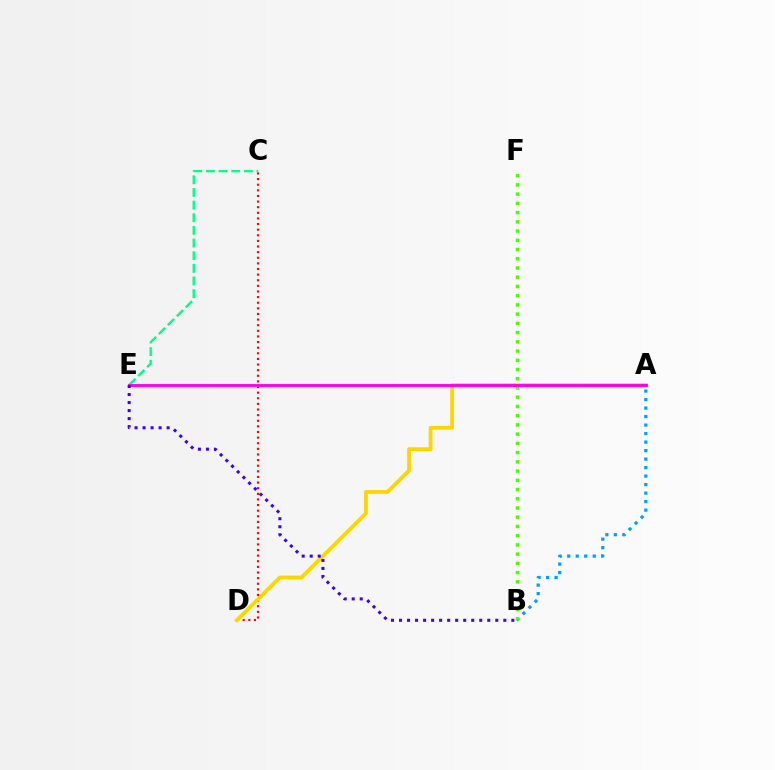{('A', 'B'): [{'color': '#009eff', 'line_style': 'dotted', 'thickness': 2.31}], ('B', 'F'): [{'color': '#4fff00', 'line_style': 'dotted', 'thickness': 2.51}], ('C', 'D'): [{'color': '#ff0000', 'line_style': 'dotted', 'thickness': 1.53}], ('A', 'D'): [{'color': '#ffd500', 'line_style': 'solid', 'thickness': 2.73}], ('C', 'E'): [{'color': '#00ff86', 'line_style': 'dashed', 'thickness': 1.72}], ('A', 'E'): [{'color': '#ff00ed', 'line_style': 'solid', 'thickness': 2.08}], ('B', 'E'): [{'color': '#3700ff', 'line_style': 'dotted', 'thickness': 2.18}]}